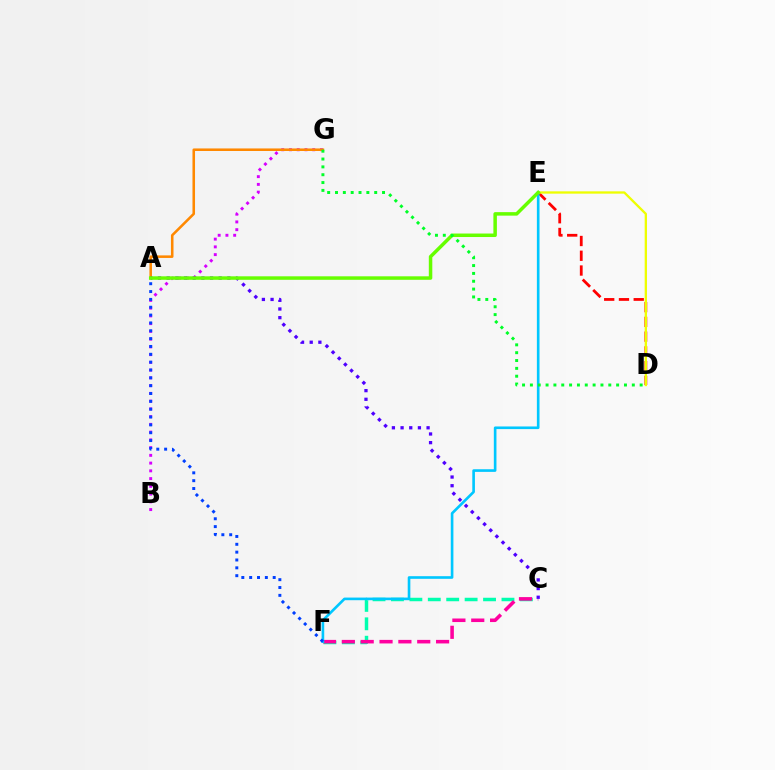{('D', 'E'): [{'color': '#ff0000', 'line_style': 'dashed', 'thickness': 2.01}, {'color': '#eeff00', 'line_style': 'solid', 'thickness': 1.66}], ('B', 'G'): [{'color': '#d600ff', 'line_style': 'dotted', 'thickness': 2.1}], ('C', 'F'): [{'color': '#00ffaf', 'line_style': 'dashed', 'thickness': 2.5}, {'color': '#ff00a0', 'line_style': 'dashed', 'thickness': 2.56}], ('E', 'F'): [{'color': '#00c7ff', 'line_style': 'solid', 'thickness': 1.9}], ('A', 'G'): [{'color': '#ff8800', 'line_style': 'solid', 'thickness': 1.84}], ('A', 'C'): [{'color': '#4f00ff', 'line_style': 'dotted', 'thickness': 2.36}], ('A', 'E'): [{'color': '#66ff00', 'line_style': 'solid', 'thickness': 2.52}], ('A', 'F'): [{'color': '#003fff', 'line_style': 'dotted', 'thickness': 2.13}], ('D', 'G'): [{'color': '#00ff27', 'line_style': 'dotted', 'thickness': 2.13}]}